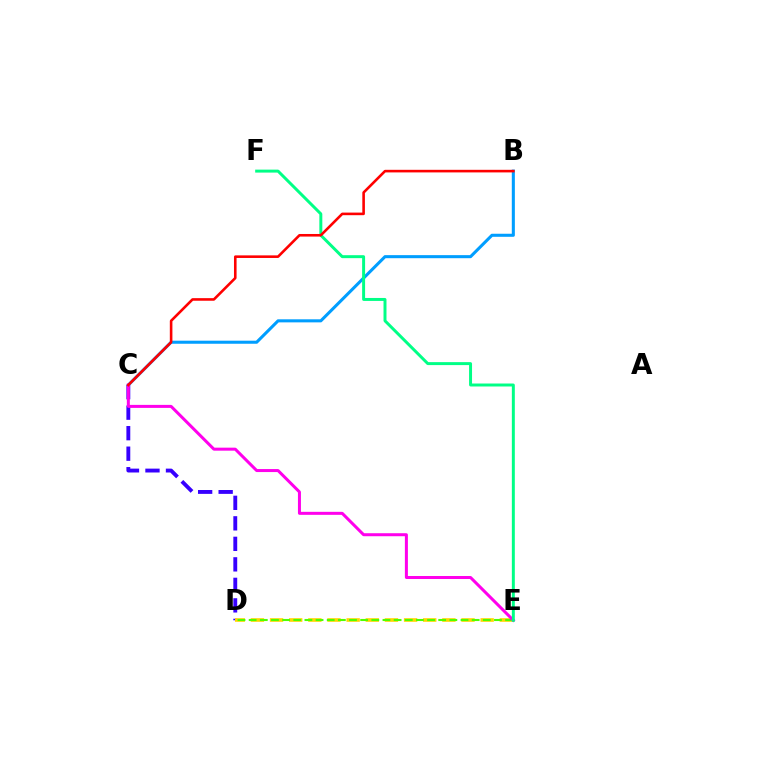{('C', 'D'): [{'color': '#3700ff', 'line_style': 'dashed', 'thickness': 2.79}], ('D', 'E'): [{'color': '#ffd500', 'line_style': 'dashed', 'thickness': 2.6}, {'color': '#4fff00', 'line_style': 'dashed', 'thickness': 1.51}], ('B', 'C'): [{'color': '#009eff', 'line_style': 'solid', 'thickness': 2.2}, {'color': '#ff0000', 'line_style': 'solid', 'thickness': 1.87}], ('C', 'E'): [{'color': '#ff00ed', 'line_style': 'solid', 'thickness': 2.17}], ('E', 'F'): [{'color': '#00ff86', 'line_style': 'solid', 'thickness': 2.14}]}